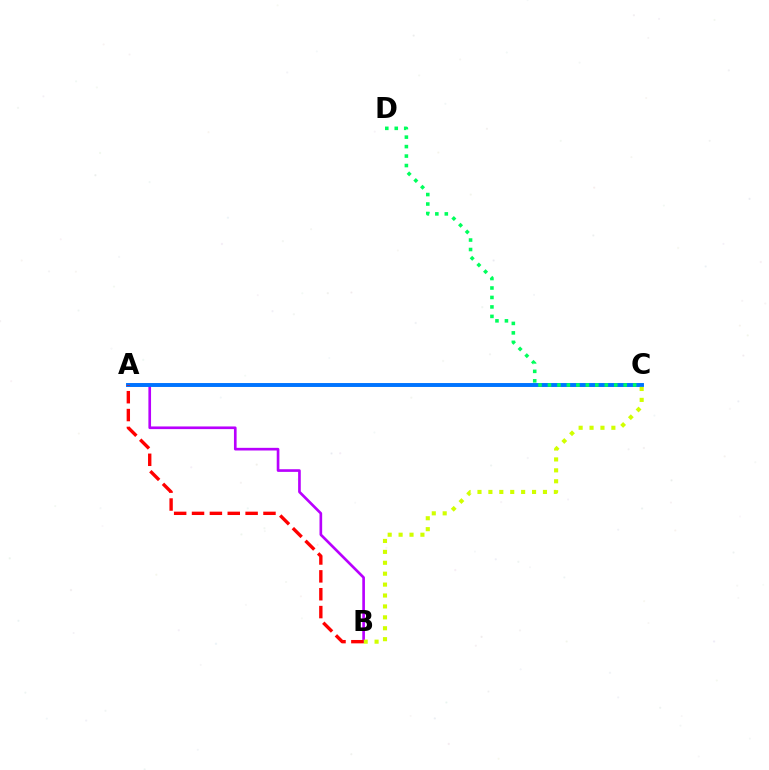{('A', 'B'): [{'color': '#b900ff', 'line_style': 'solid', 'thickness': 1.91}, {'color': '#ff0000', 'line_style': 'dashed', 'thickness': 2.43}], ('A', 'C'): [{'color': '#0074ff', 'line_style': 'solid', 'thickness': 2.83}], ('C', 'D'): [{'color': '#00ff5c', 'line_style': 'dotted', 'thickness': 2.57}], ('B', 'C'): [{'color': '#d1ff00', 'line_style': 'dotted', 'thickness': 2.97}]}